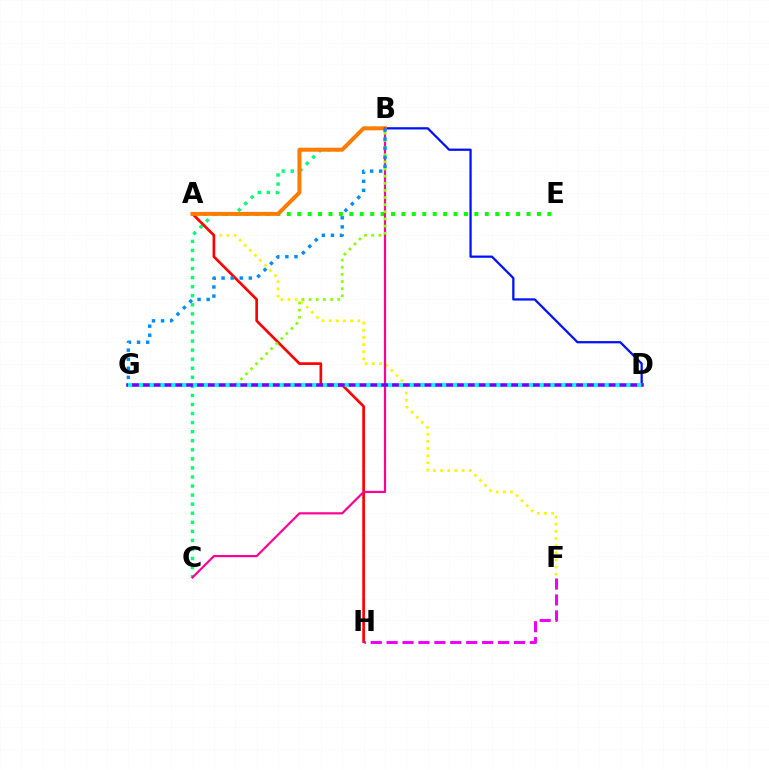{('A', 'E'): [{'color': '#08ff00', 'line_style': 'dotted', 'thickness': 2.83}], ('B', 'D'): [{'color': '#0010ff', 'line_style': 'solid', 'thickness': 1.62}], ('B', 'C'): [{'color': '#00ff74', 'line_style': 'dotted', 'thickness': 2.46}, {'color': '#ff0094', 'line_style': 'solid', 'thickness': 1.57}], ('A', 'F'): [{'color': '#fcf500', 'line_style': 'dotted', 'thickness': 1.94}], ('A', 'H'): [{'color': '#ff0000', 'line_style': 'solid', 'thickness': 1.93}], ('F', 'H'): [{'color': '#ee00ff', 'line_style': 'dashed', 'thickness': 2.16}], ('A', 'B'): [{'color': '#ff7c00', 'line_style': 'solid', 'thickness': 2.86}], ('B', 'G'): [{'color': '#84ff00', 'line_style': 'dotted', 'thickness': 1.94}, {'color': '#008cff', 'line_style': 'dotted', 'thickness': 2.47}], ('D', 'G'): [{'color': '#7200ff', 'line_style': 'solid', 'thickness': 2.57}, {'color': '#00fff6', 'line_style': 'dotted', 'thickness': 2.94}]}